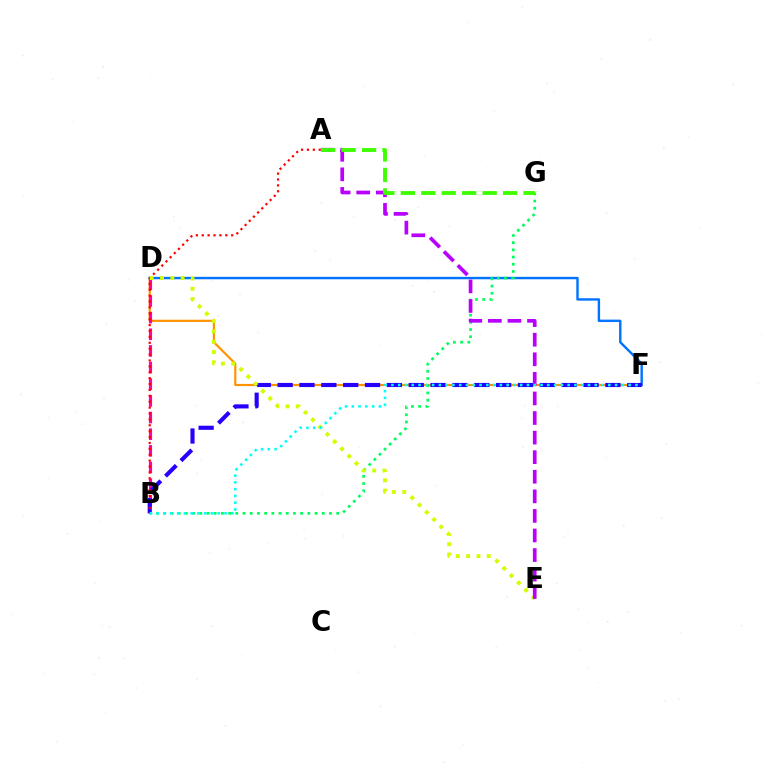{('D', 'F'): [{'color': '#ff9400', 'line_style': 'solid', 'thickness': 1.57}, {'color': '#0074ff', 'line_style': 'solid', 'thickness': 1.74}], ('B', 'G'): [{'color': '#00ff5c', 'line_style': 'dotted', 'thickness': 1.96}], ('B', 'D'): [{'color': '#ff00ac', 'line_style': 'dashed', 'thickness': 2.26}], ('B', 'F'): [{'color': '#2500ff', 'line_style': 'dashed', 'thickness': 2.97}, {'color': '#00fff6', 'line_style': 'dotted', 'thickness': 1.84}], ('A', 'B'): [{'color': '#ff0000', 'line_style': 'dotted', 'thickness': 1.6}], ('D', 'E'): [{'color': '#d1ff00', 'line_style': 'dotted', 'thickness': 2.8}], ('A', 'E'): [{'color': '#b900ff', 'line_style': 'dashed', 'thickness': 2.66}], ('A', 'G'): [{'color': '#3dff00', 'line_style': 'dashed', 'thickness': 2.78}]}